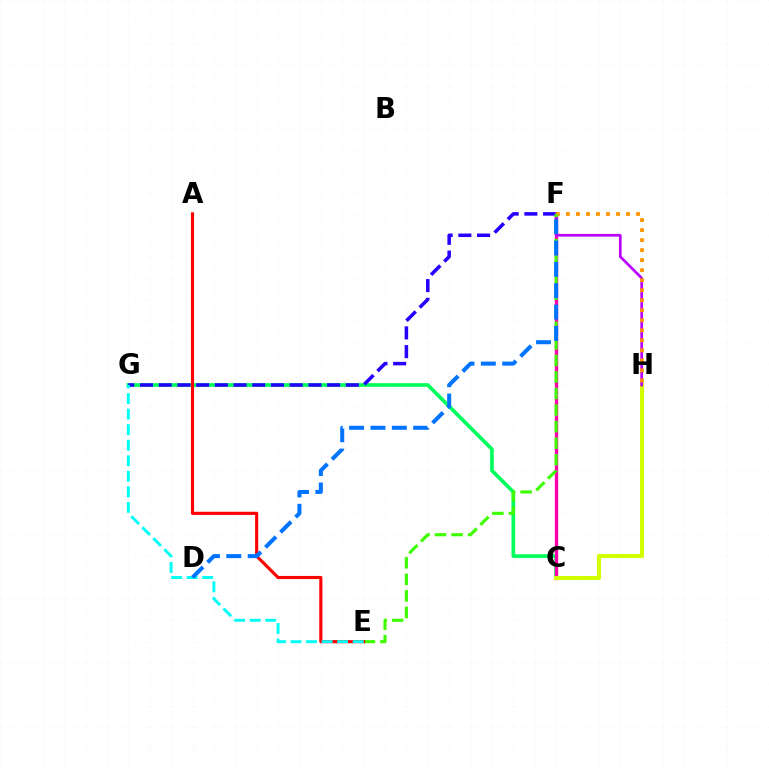{('C', 'G'): [{'color': '#00ff5c', 'line_style': 'solid', 'thickness': 2.63}], ('C', 'F'): [{'color': '#ff00ac', 'line_style': 'solid', 'thickness': 2.41}], ('C', 'H'): [{'color': '#d1ff00', 'line_style': 'solid', 'thickness': 2.92}], ('F', 'G'): [{'color': '#2500ff', 'line_style': 'dashed', 'thickness': 2.54}], ('F', 'H'): [{'color': '#b900ff', 'line_style': 'solid', 'thickness': 1.93}, {'color': '#ff9400', 'line_style': 'dotted', 'thickness': 2.72}], ('E', 'F'): [{'color': '#3dff00', 'line_style': 'dashed', 'thickness': 2.25}], ('A', 'E'): [{'color': '#ff0000', 'line_style': 'solid', 'thickness': 2.25}], ('E', 'G'): [{'color': '#00fff6', 'line_style': 'dashed', 'thickness': 2.11}], ('D', 'F'): [{'color': '#0074ff', 'line_style': 'dashed', 'thickness': 2.9}]}